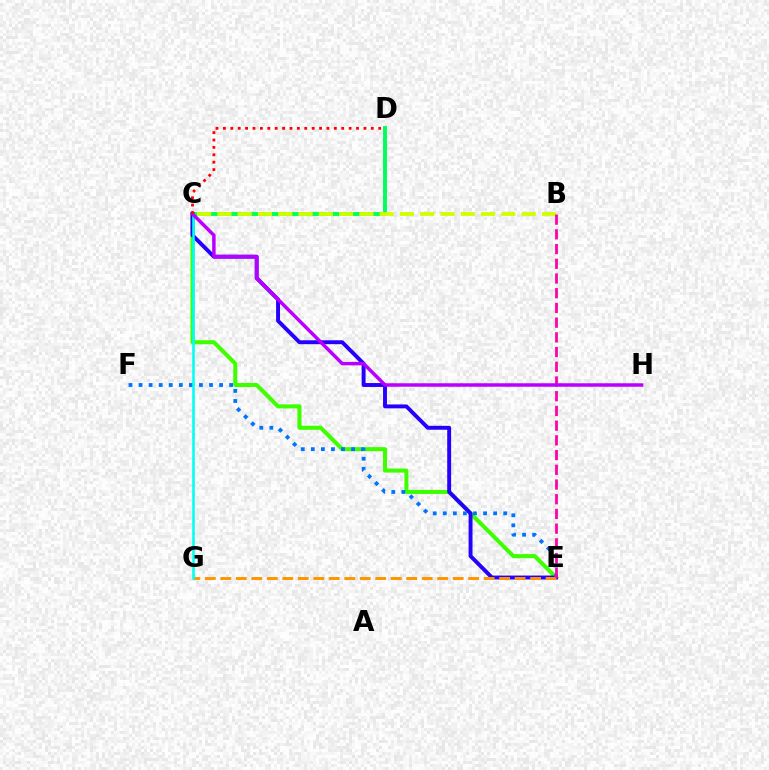{('C', 'D'): [{'color': '#00ff5c', 'line_style': 'solid', 'thickness': 2.83}, {'color': '#ff0000', 'line_style': 'dotted', 'thickness': 2.01}], ('C', 'E'): [{'color': '#3dff00', 'line_style': 'solid', 'thickness': 2.91}, {'color': '#2500ff', 'line_style': 'solid', 'thickness': 2.82}], ('B', 'C'): [{'color': '#d1ff00', 'line_style': 'dashed', 'thickness': 2.76}], ('E', 'F'): [{'color': '#0074ff', 'line_style': 'dotted', 'thickness': 2.73}], ('E', 'G'): [{'color': '#ff9400', 'line_style': 'dashed', 'thickness': 2.1}], ('B', 'E'): [{'color': '#ff00ac', 'line_style': 'dashed', 'thickness': 2.0}], ('C', 'G'): [{'color': '#00fff6', 'line_style': 'solid', 'thickness': 1.84}], ('C', 'H'): [{'color': '#b900ff', 'line_style': 'solid', 'thickness': 2.51}]}